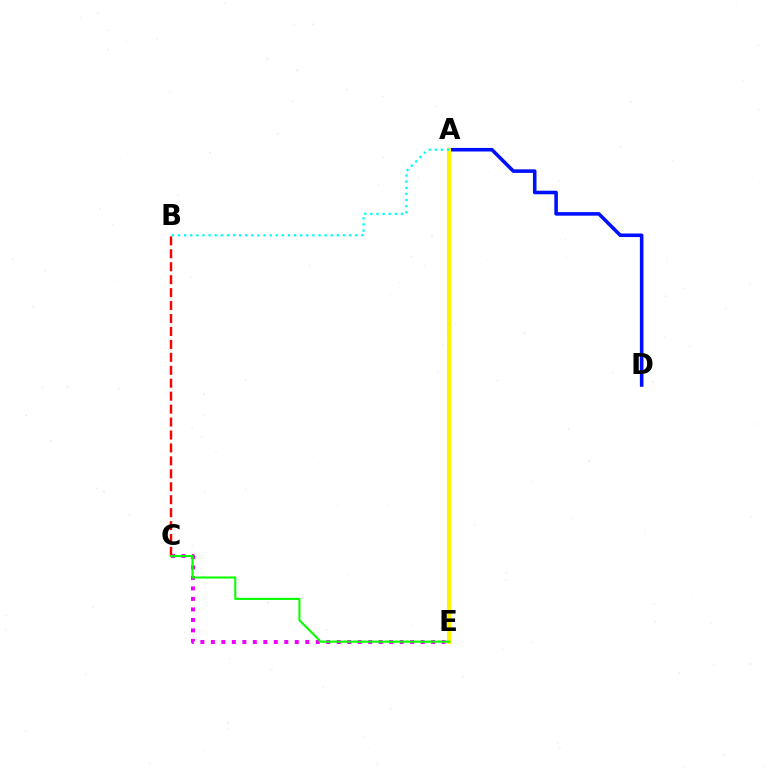{('C', 'E'): [{'color': '#ee00ff', 'line_style': 'dotted', 'thickness': 2.85}, {'color': '#08ff00', 'line_style': 'solid', 'thickness': 1.5}], ('A', 'D'): [{'color': '#0010ff', 'line_style': 'solid', 'thickness': 2.57}], ('B', 'C'): [{'color': '#ff0000', 'line_style': 'dashed', 'thickness': 1.76}], ('A', 'E'): [{'color': '#fcf500', 'line_style': 'solid', 'thickness': 2.95}], ('A', 'B'): [{'color': '#00fff6', 'line_style': 'dotted', 'thickness': 1.66}]}